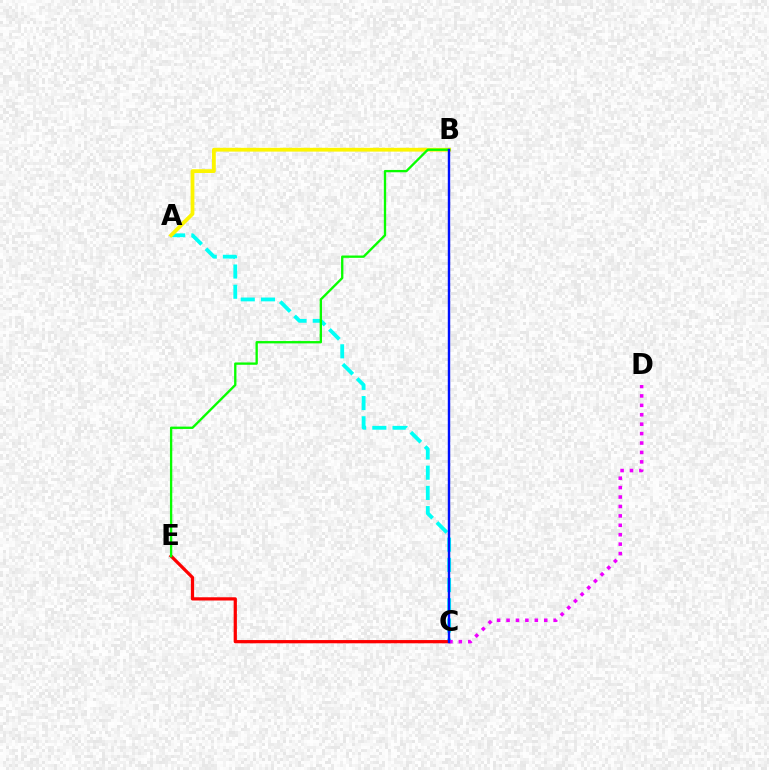{('A', 'C'): [{'color': '#00fff6', 'line_style': 'dashed', 'thickness': 2.75}], ('C', 'E'): [{'color': '#ff0000', 'line_style': 'solid', 'thickness': 2.33}], ('C', 'D'): [{'color': '#ee00ff', 'line_style': 'dotted', 'thickness': 2.56}], ('A', 'B'): [{'color': '#fcf500', 'line_style': 'solid', 'thickness': 2.72}], ('B', 'E'): [{'color': '#08ff00', 'line_style': 'solid', 'thickness': 1.68}], ('B', 'C'): [{'color': '#0010ff', 'line_style': 'solid', 'thickness': 1.74}]}